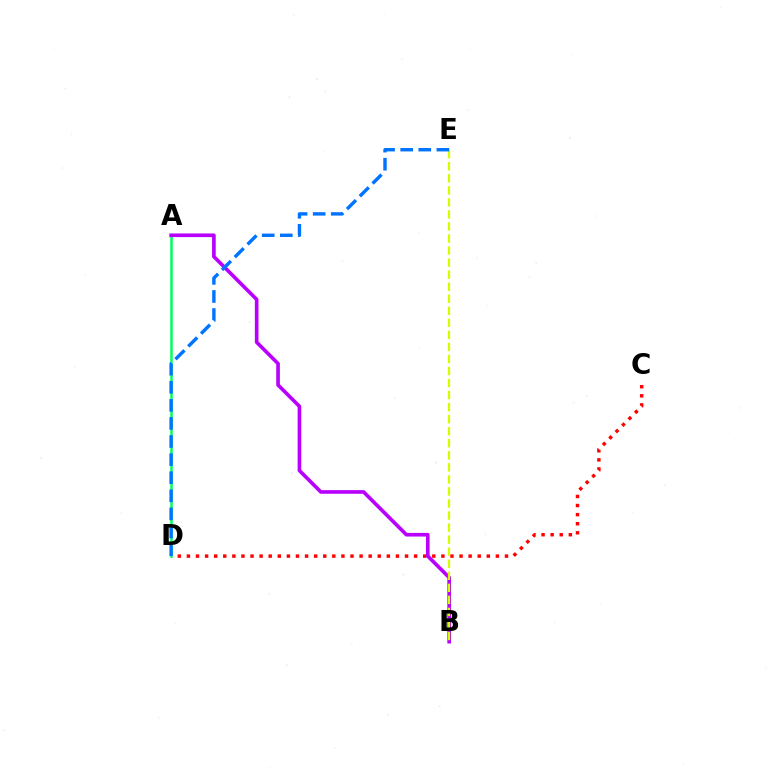{('C', 'D'): [{'color': '#ff0000', 'line_style': 'dotted', 'thickness': 2.47}], ('A', 'D'): [{'color': '#00ff5c', 'line_style': 'solid', 'thickness': 1.8}], ('A', 'B'): [{'color': '#b900ff', 'line_style': 'solid', 'thickness': 2.63}], ('B', 'E'): [{'color': '#d1ff00', 'line_style': 'dashed', 'thickness': 1.64}], ('D', 'E'): [{'color': '#0074ff', 'line_style': 'dashed', 'thickness': 2.46}]}